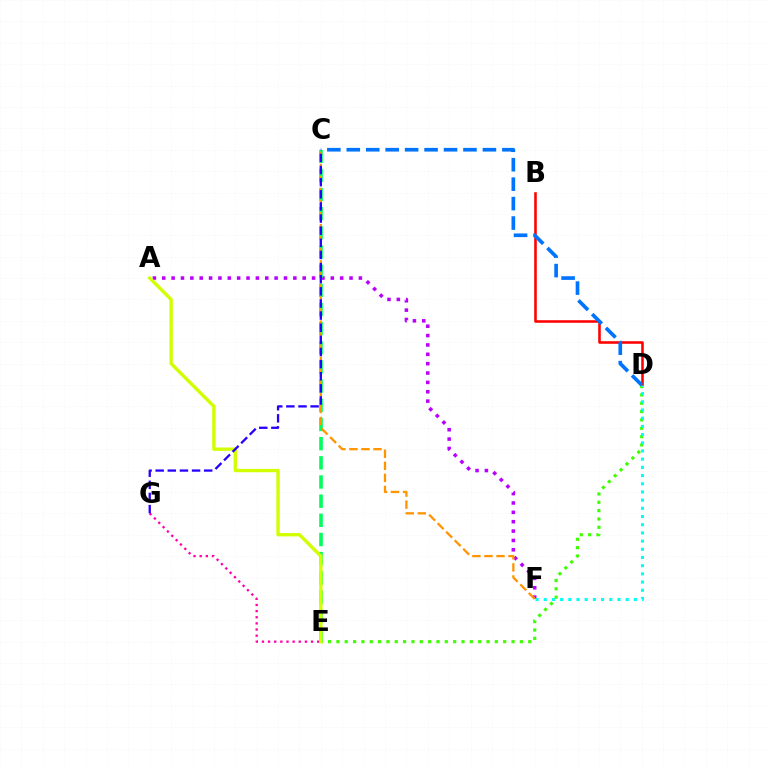{('E', 'G'): [{'color': '#ff00ac', 'line_style': 'dotted', 'thickness': 1.67}], ('D', 'E'): [{'color': '#3dff00', 'line_style': 'dotted', 'thickness': 2.27}], ('A', 'F'): [{'color': '#b900ff', 'line_style': 'dotted', 'thickness': 2.54}], ('B', 'D'): [{'color': '#ff0000', 'line_style': 'solid', 'thickness': 1.85}], ('C', 'E'): [{'color': '#00ff5c', 'line_style': 'dashed', 'thickness': 2.6}], ('D', 'F'): [{'color': '#00fff6', 'line_style': 'dotted', 'thickness': 2.23}], ('C', 'F'): [{'color': '#ff9400', 'line_style': 'dashed', 'thickness': 1.64}], ('A', 'E'): [{'color': '#d1ff00', 'line_style': 'solid', 'thickness': 2.42}], ('C', 'G'): [{'color': '#2500ff', 'line_style': 'dashed', 'thickness': 1.65}], ('C', 'D'): [{'color': '#0074ff', 'line_style': 'dashed', 'thickness': 2.64}]}